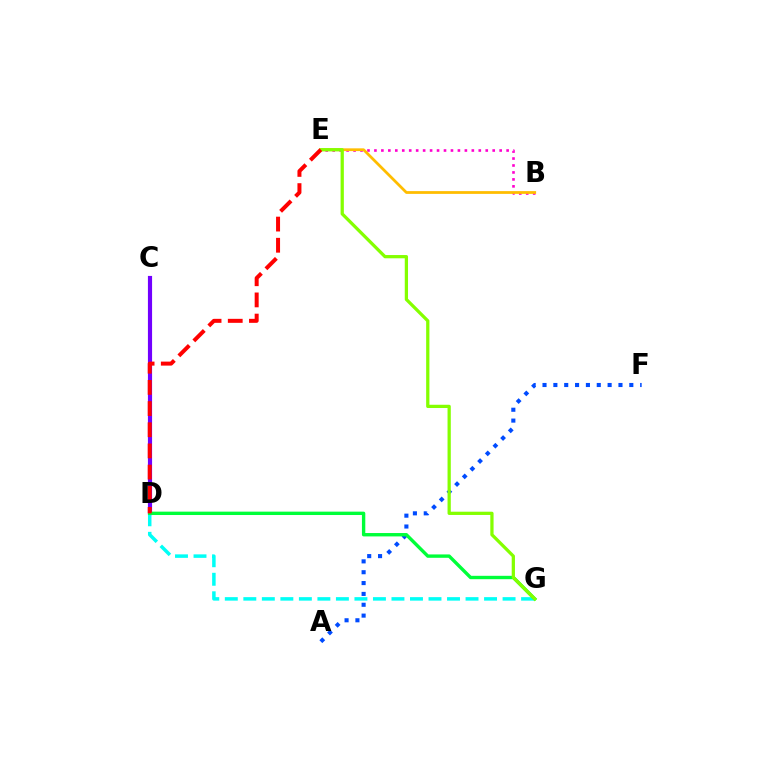{('C', 'D'): [{'color': '#7200ff', 'line_style': 'solid', 'thickness': 2.99}], ('B', 'E'): [{'color': '#ff00cf', 'line_style': 'dotted', 'thickness': 1.89}, {'color': '#ffbd00', 'line_style': 'solid', 'thickness': 1.99}], ('D', 'G'): [{'color': '#00fff6', 'line_style': 'dashed', 'thickness': 2.52}, {'color': '#00ff39', 'line_style': 'solid', 'thickness': 2.43}], ('A', 'F'): [{'color': '#004bff', 'line_style': 'dotted', 'thickness': 2.95}], ('E', 'G'): [{'color': '#84ff00', 'line_style': 'solid', 'thickness': 2.34}], ('D', 'E'): [{'color': '#ff0000', 'line_style': 'dashed', 'thickness': 2.88}]}